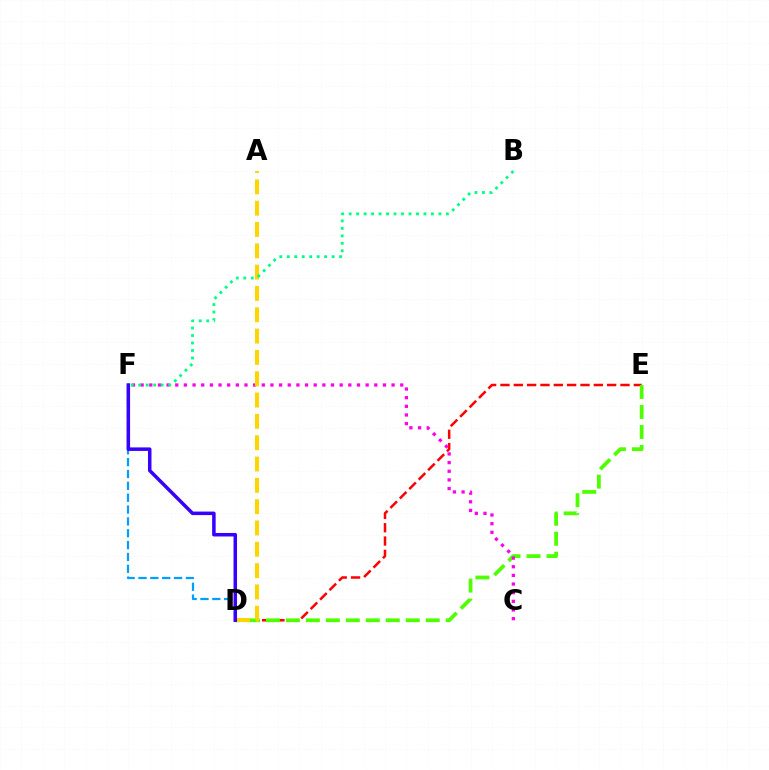{('D', 'F'): [{'color': '#009eff', 'line_style': 'dashed', 'thickness': 1.61}, {'color': '#3700ff', 'line_style': 'solid', 'thickness': 2.53}], ('D', 'E'): [{'color': '#ff0000', 'line_style': 'dashed', 'thickness': 1.81}, {'color': '#4fff00', 'line_style': 'dashed', 'thickness': 2.71}], ('C', 'F'): [{'color': '#ff00ed', 'line_style': 'dotted', 'thickness': 2.35}], ('A', 'D'): [{'color': '#ffd500', 'line_style': 'dashed', 'thickness': 2.9}], ('B', 'F'): [{'color': '#00ff86', 'line_style': 'dotted', 'thickness': 2.03}]}